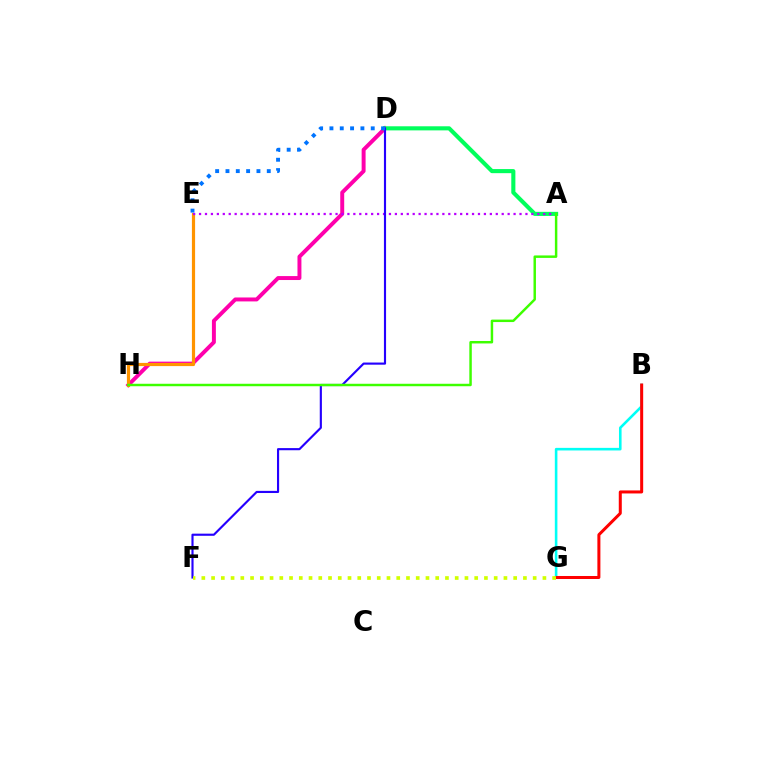{('D', 'H'): [{'color': '#ff00ac', 'line_style': 'solid', 'thickness': 2.84}], ('E', 'H'): [{'color': '#ff9400', 'line_style': 'solid', 'thickness': 2.3}], ('B', 'G'): [{'color': '#00fff6', 'line_style': 'solid', 'thickness': 1.87}, {'color': '#ff0000', 'line_style': 'solid', 'thickness': 2.17}], ('A', 'D'): [{'color': '#00ff5c', 'line_style': 'solid', 'thickness': 2.95}], ('A', 'E'): [{'color': '#b900ff', 'line_style': 'dotted', 'thickness': 1.61}], ('D', 'F'): [{'color': '#2500ff', 'line_style': 'solid', 'thickness': 1.54}], ('A', 'H'): [{'color': '#3dff00', 'line_style': 'solid', 'thickness': 1.77}], ('D', 'E'): [{'color': '#0074ff', 'line_style': 'dotted', 'thickness': 2.8}], ('F', 'G'): [{'color': '#d1ff00', 'line_style': 'dotted', 'thickness': 2.65}]}